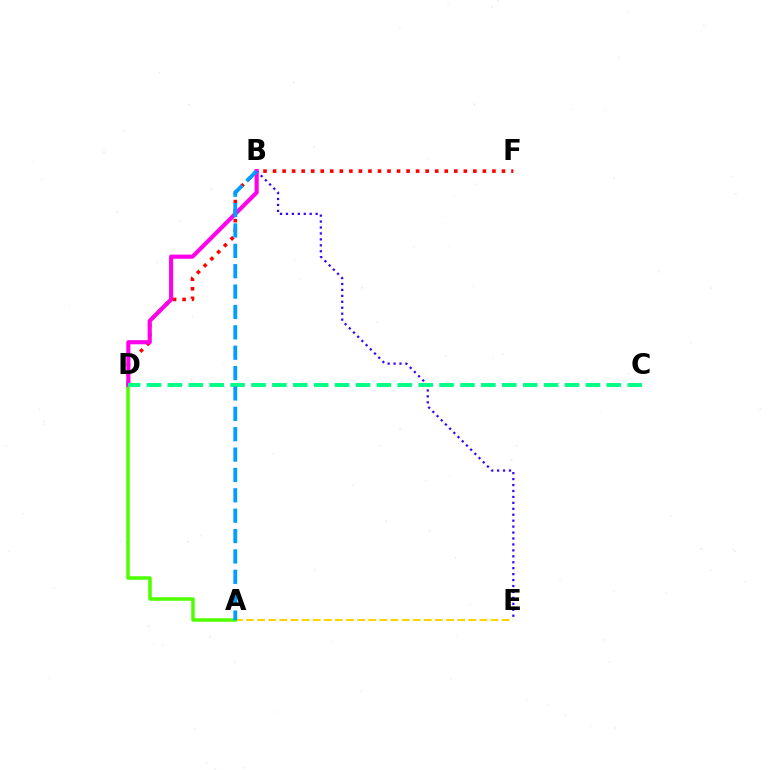{('A', 'E'): [{'color': '#ffd500', 'line_style': 'dashed', 'thickness': 1.51}], ('A', 'D'): [{'color': '#4fff00', 'line_style': 'solid', 'thickness': 2.54}], ('D', 'F'): [{'color': '#ff0000', 'line_style': 'dotted', 'thickness': 2.59}], ('B', 'E'): [{'color': '#3700ff', 'line_style': 'dotted', 'thickness': 1.61}], ('B', 'D'): [{'color': '#ff00ed', 'line_style': 'solid', 'thickness': 2.97}], ('C', 'D'): [{'color': '#00ff86', 'line_style': 'dashed', 'thickness': 2.84}], ('A', 'B'): [{'color': '#009eff', 'line_style': 'dashed', 'thickness': 2.77}]}